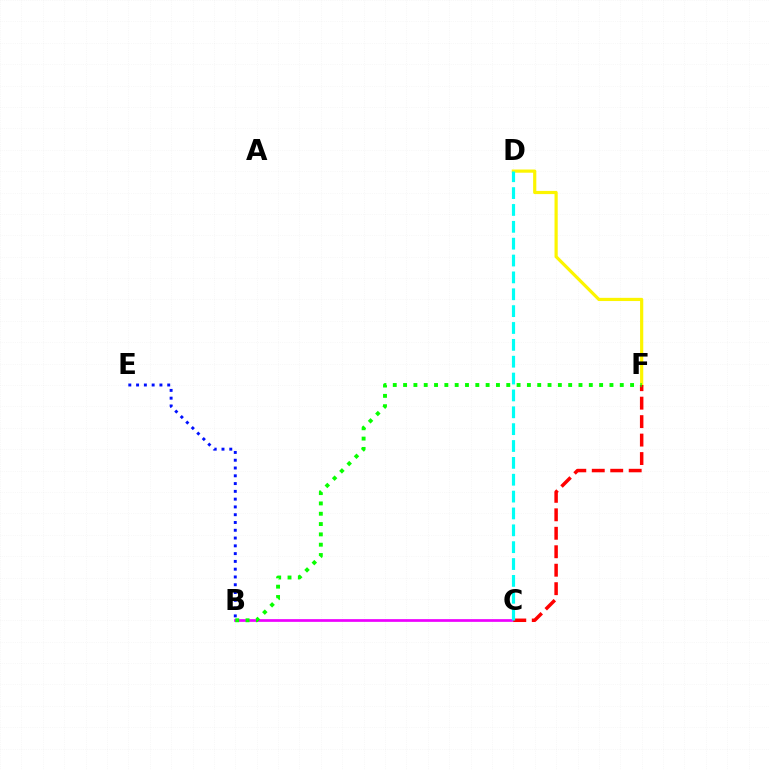{('B', 'C'): [{'color': '#ee00ff', 'line_style': 'solid', 'thickness': 1.95}], ('D', 'F'): [{'color': '#fcf500', 'line_style': 'solid', 'thickness': 2.3}], ('B', 'E'): [{'color': '#0010ff', 'line_style': 'dotted', 'thickness': 2.11}], ('C', 'F'): [{'color': '#ff0000', 'line_style': 'dashed', 'thickness': 2.51}], ('B', 'F'): [{'color': '#08ff00', 'line_style': 'dotted', 'thickness': 2.8}], ('C', 'D'): [{'color': '#00fff6', 'line_style': 'dashed', 'thickness': 2.29}]}